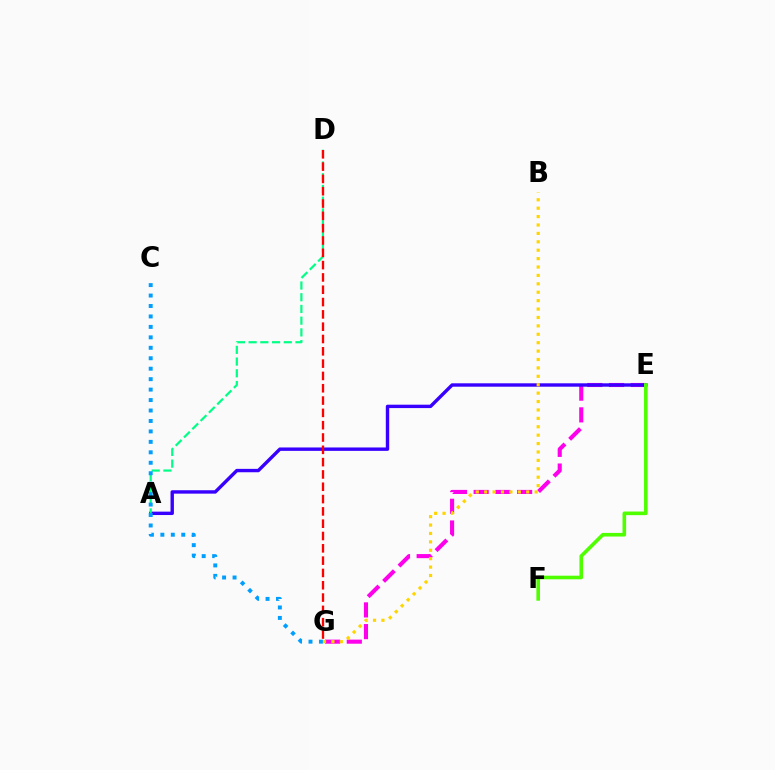{('E', 'G'): [{'color': '#ff00ed', 'line_style': 'dashed', 'thickness': 2.95}], ('A', 'E'): [{'color': '#3700ff', 'line_style': 'solid', 'thickness': 2.44}], ('A', 'D'): [{'color': '#00ff86', 'line_style': 'dashed', 'thickness': 1.59}], ('D', 'G'): [{'color': '#ff0000', 'line_style': 'dashed', 'thickness': 1.67}], ('E', 'F'): [{'color': '#4fff00', 'line_style': 'solid', 'thickness': 2.6}], ('C', 'G'): [{'color': '#009eff', 'line_style': 'dotted', 'thickness': 2.84}], ('B', 'G'): [{'color': '#ffd500', 'line_style': 'dotted', 'thickness': 2.28}]}